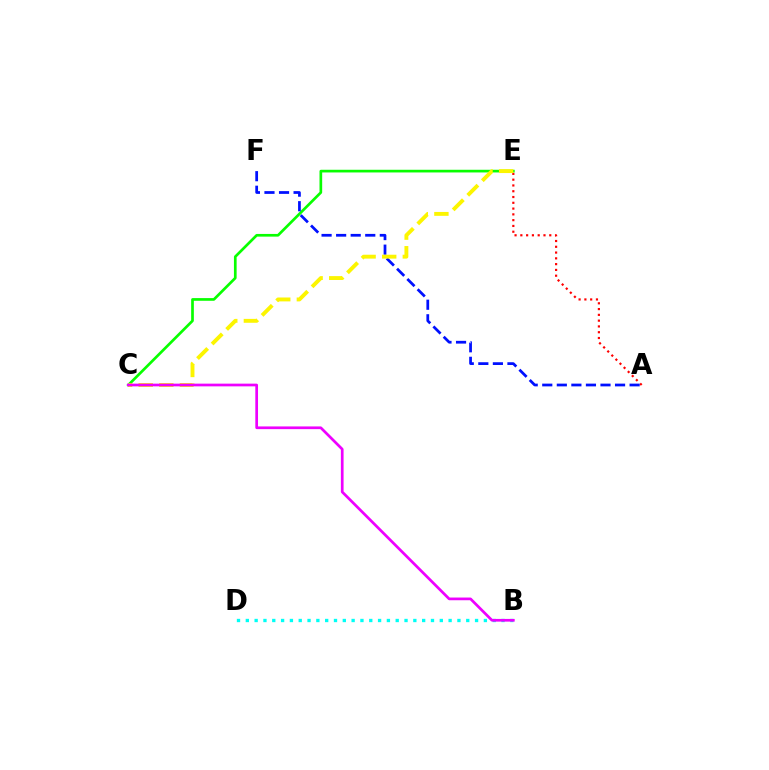{('C', 'E'): [{'color': '#08ff00', 'line_style': 'solid', 'thickness': 1.93}, {'color': '#fcf500', 'line_style': 'dashed', 'thickness': 2.8}], ('A', 'E'): [{'color': '#ff0000', 'line_style': 'dotted', 'thickness': 1.57}], ('B', 'D'): [{'color': '#00fff6', 'line_style': 'dotted', 'thickness': 2.4}], ('A', 'F'): [{'color': '#0010ff', 'line_style': 'dashed', 'thickness': 1.98}], ('B', 'C'): [{'color': '#ee00ff', 'line_style': 'solid', 'thickness': 1.95}]}